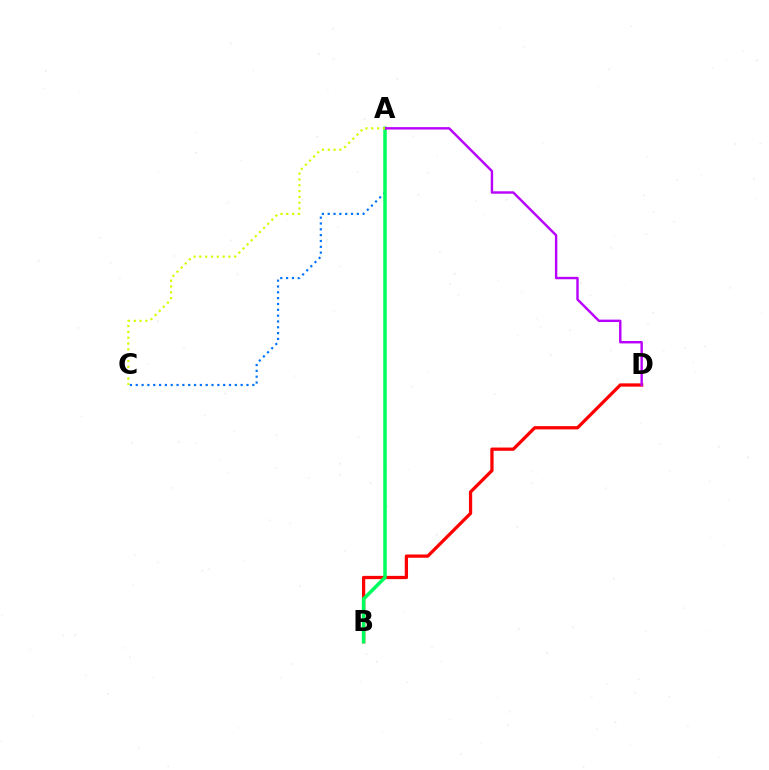{('B', 'D'): [{'color': '#ff0000', 'line_style': 'solid', 'thickness': 2.35}], ('A', 'C'): [{'color': '#0074ff', 'line_style': 'dotted', 'thickness': 1.58}, {'color': '#d1ff00', 'line_style': 'dotted', 'thickness': 1.58}], ('A', 'B'): [{'color': '#00ff5c', 'line_style': 'solid', 'thickness': 2.53}], ('A', 'D'): [{'color': '#b900ff', 'line_style': 'solid', 'thickness': 1.73}]}